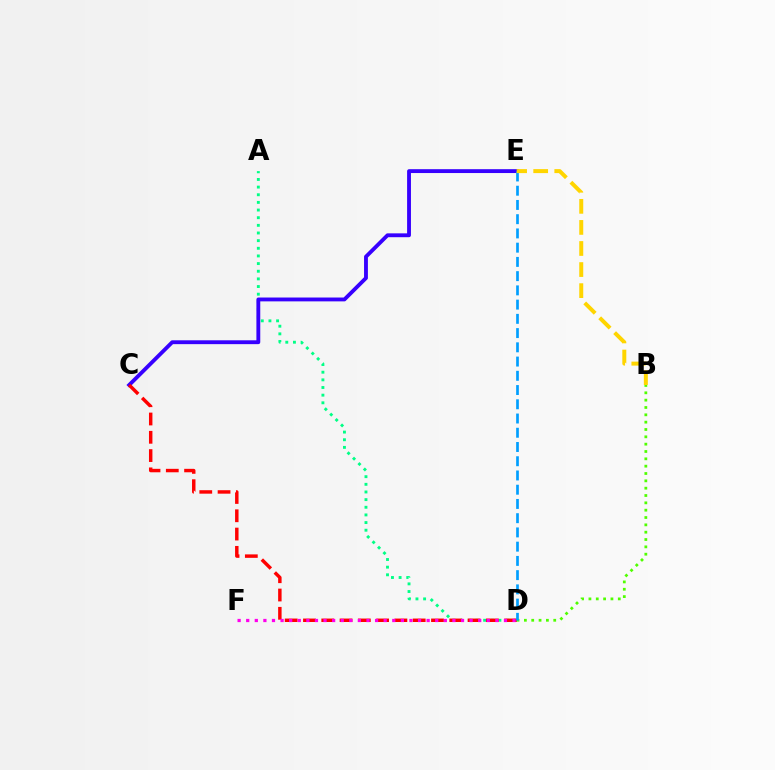{('B', 'D'): [{'color': '#4fff00', 'line_style': 'dotted', 'thickness': 1.99}], ('A', 'D'): [{'color': '#00ff86', 'line_style': 'dotted', 'thickness': 2.08}], ('C', 'E'): [{'color': '#3700ff', 'line_style': 'solid', 'thickness': 2.77}], ('C', 'D'): [{'color': '#ff0000', 'line_style': 'dashed', 'thickness': 2.48}], ('D', 'E'): [{'color': '#009eff', 'line_style': 'dashed', 'thickness': 1.93}], ('D', 'F'): [{'color': '#ff00ed', 'line_style': 'dotted', 'thickness': 2.33}], ('B', 'E'): [{'color': '#ffd500', 'line_style': 'dashed', 'thickness': 2.86}]}